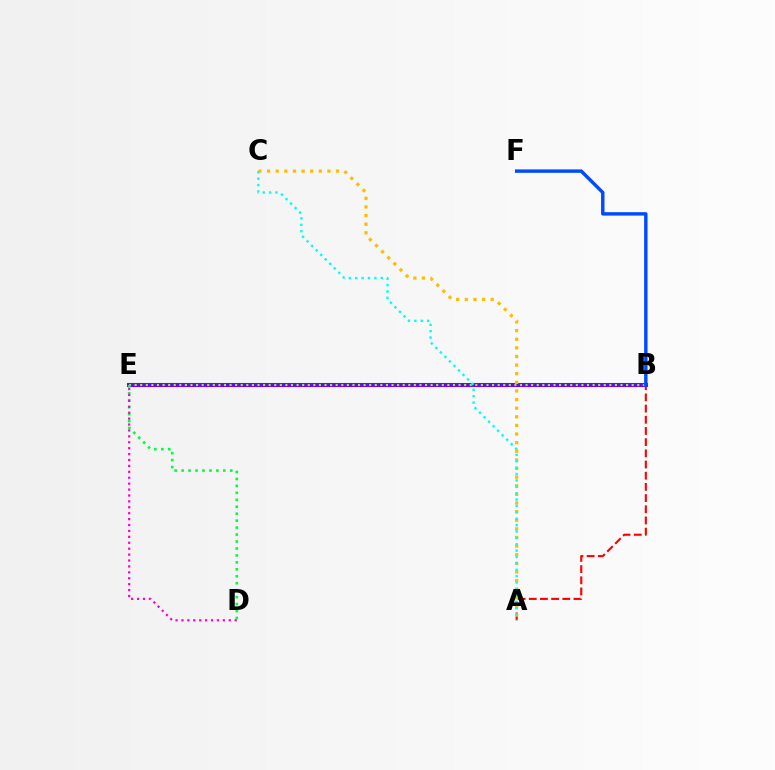{('A', 'B'): [{'color': '#ff0000', 'line_style': 'dashed', 'thickness': 1.52}], ('B', 'E'): [{'color': '#7200ff', 'line_style': 'solid', 'thickness': 2.92}, {'color': '#84ff00', 'line_style': 'dotted', 'thickness': 1.52}], ('D', 'E'): [{'color': '#00ff39', 'line_style': 'dotted', 'thickness': 1.89}, {'color': '#ff00cf', 'line_style': 'dotted', 'thickness': 1.61}], ('A', 'C'): [{'color': '#ffbd00', 'line_style': 'dotted', 'thickness': 2.34}, {'color': '#00fff6', 'line_style': 'dotted', 'thickness': 1.73}], ('B', 'F'): [{'color': '#004bff', 'line_style': 'solid', 'thickness': 2.47}]}